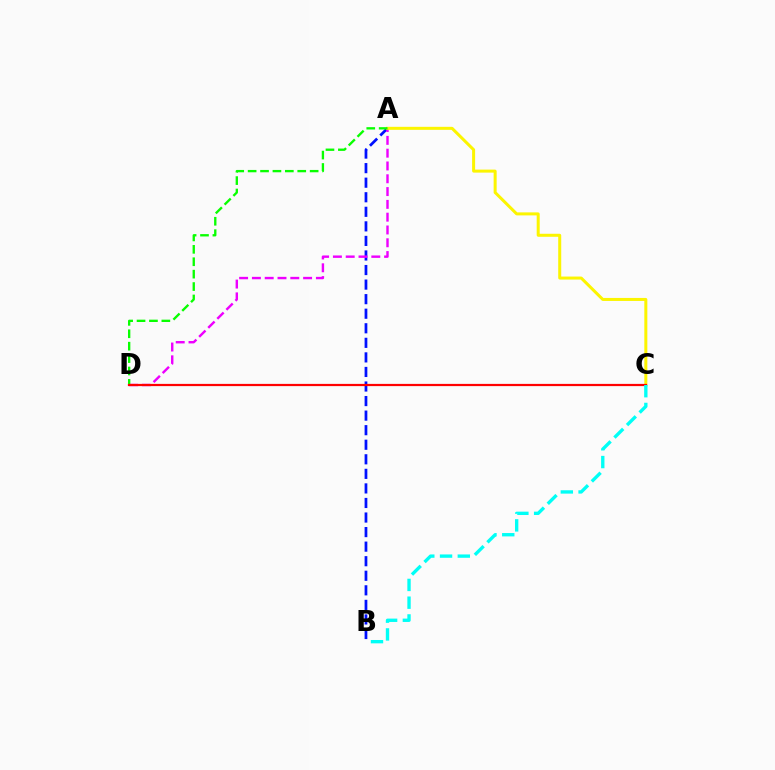{('A', 'B'): [{'color': '#0010ff', 'line_style': 'dashed', 'thickness': 1.98}], ('A', 'D'): [{'color': '#ee00ff', 'line_style': 'dashed', 'thickness': 1.74}, {'color': '#08ff00', 'line_style': 'dashed', 'thickness': 1.69}], ('A', 'C'): [{'color': '#fcf500', 'line_style': 'solid', 'thickness': 2.17}], ('C', 'D'): [{'color': '#ff0000', 'line_style': 'solid', 'thickness': 1.6}], ('B', 'C'): [{'color': '#00fff6', 'line_style': 'dashed', 'thickness': 2.41}]}